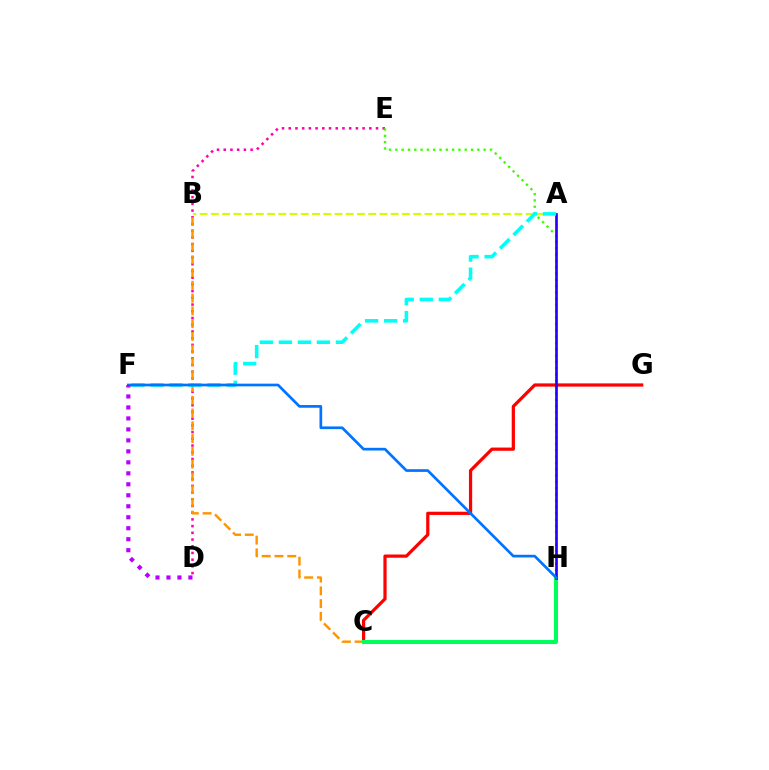{('D', 'E'): [{'color': '#ff00ac', 'line_style': 'dotted', 'thickness': 1.82}], ('E', 'H'): [{'color': '#3dff00', 'line_style': 'dotted', 'thickness': 1.71}], ('C', 'G'): [{'color': '#ff0000', 'line_style': 'solid', 'thickness': 2.32}], ('B', 'C'): [{'color': '#ff9400', 'line_style': 'dashed', 'thickness': 1.73}], ('A', 'B'): [{'color': '#d1ff00', 'line_style': 'dashed', 'thickness': 1.53}], ('C', 'H'): [{'color': '#00ff5c', 'line_style': 'solid', 'thickness': 2.91}], ('A', 'H'): [{'color': '#2500ff', 'line_style': 'solid', 'thickness': 1.92}], ('A', 'F'): [{'color': '#00fff6', 'line_style': 'dashed', 'thickness': 2.58}], ('F', 'H'): [{'color': '#0074ff', 'line_style': 'solid', 'thickness': 1.94}], ('D', 'F'): [{'color': '#b900ff', 'line_style': 'dotted', 'thickness': 2.98}]}